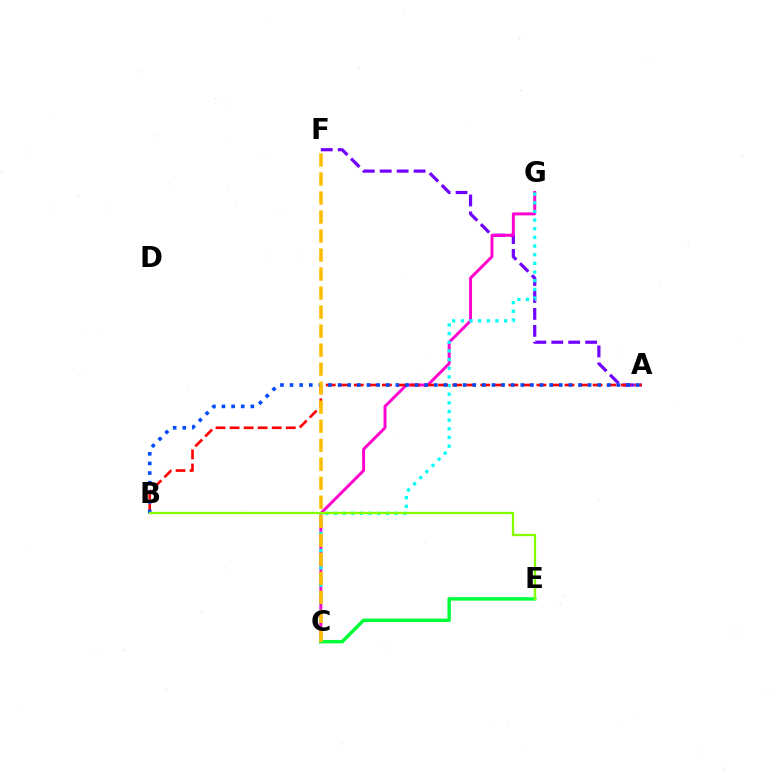{('A', 'F'): [{'color': '#7200ff', 'line_style': 'dashed', 'thickness': 2.3}], ('C', 'G'): [{'color': '#ff00cf', 'line_style': 'solid', 'thickness': 2.12}, {'color': '#00fff6', 'line_style': 'dotted', 'thickness': 2.35}], ('A', 'B'): [{'color': '#ff0000', 'line_style': 'dashed', 'thickness': 1.91}, {'color': '#004bff', 'line_style': 'dotted', 'thickness': 2.61}], ('C', 'E'): [{'color': '#00ff39', 'line_style': 'solid', 'thickness': 2.48}], ('B', 'E'): [{'color': '#84ff00', 'line_style': 'solid', 'thickness': 1.67}], ('C', 'F'): [{'color': '#ffbd00', 'line_style': 'dashed', 'thickness': 2.58}]}